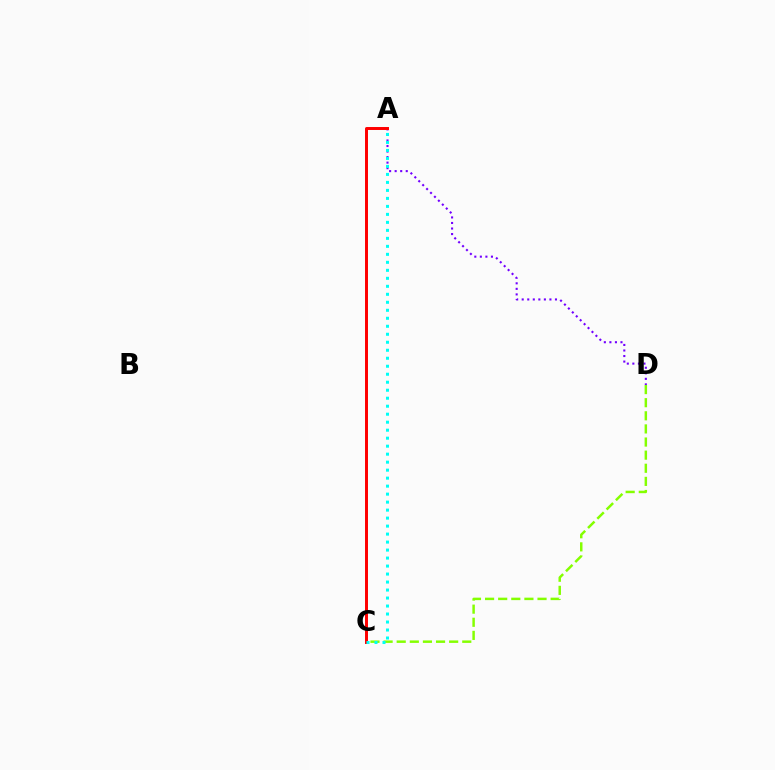{('C', 'D'): [{'color': '#84ff00', 'line_style': 'dashed', 'thickness': 1.78}], ('A', 'D'): [{'color': '#7200ff', 'line_style': 'dotted', 'thickness': 1.51}], ('A', 'C'): [{'color': '#ff0000', 'line_style': 'solid', 'thickness': 2.13}, {'color': '#00fff6', 'line_style': 'dotted', 'thickness': 2.17}]}